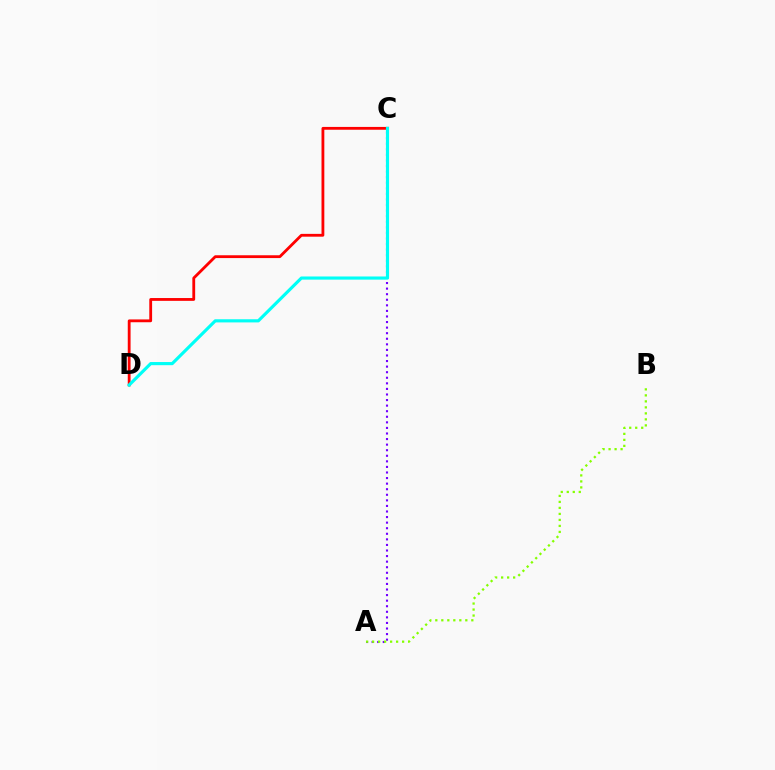{('C', 'D'): [{'color': '#ff0000', 'line_style': 'solid', 'thickness': 2.03}, {'color': '#00fff6', 'line_style': 'solid', 'thickness': 2.27}], ('A', 'C'): [{'color': '#7200ff', 'line_style': 'dotted', 'thickness': 1.51}], ('A', 'B'): [{'color': '#84ff00', 'line_style': 'dotted', 'thickness': 1.63}]}